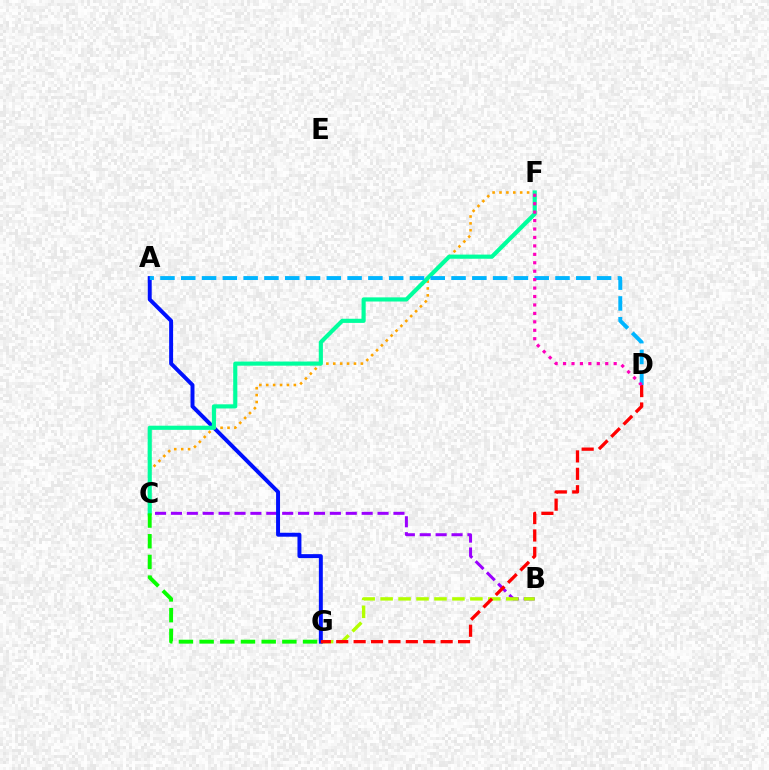{('B', 'C'): [{'color': '#9b00ff', 'line_style': 'dashed', 'thickness': 2.16}], ('B', 'G'): [{'color': '#b3ff00', 'line_style': 'dashed', 'thickness': 2.44}], ('A', 'G'): [{'color': '#0010ff', 'line_style': 'solid', 'thickness': 2.84}], ('D', 'G'): [{'color': '#ff0000', 'line_style': 'dashed', 'thickness': 2.36}], ('C', 'F'): [{'color': '#ffa500', 'line_style': 'dotted', 'thickness': 1.87}, {'color': '#00ff9d', 'line_style': 'solid', 'thickness': 2.98}], ('A', 'D'): [{'color': '#00b5ff', 'line_style': 'dashed', 'thickness': 2.82}], ('C', 'G'): [{'color': '#08ff00', 'line_style': 'dashed', 'thickness': 2.81}], ('D', 'F'): [{'color': '#ff00bd', 'line_style': 'dotted', 'thickness': 2.29}]}